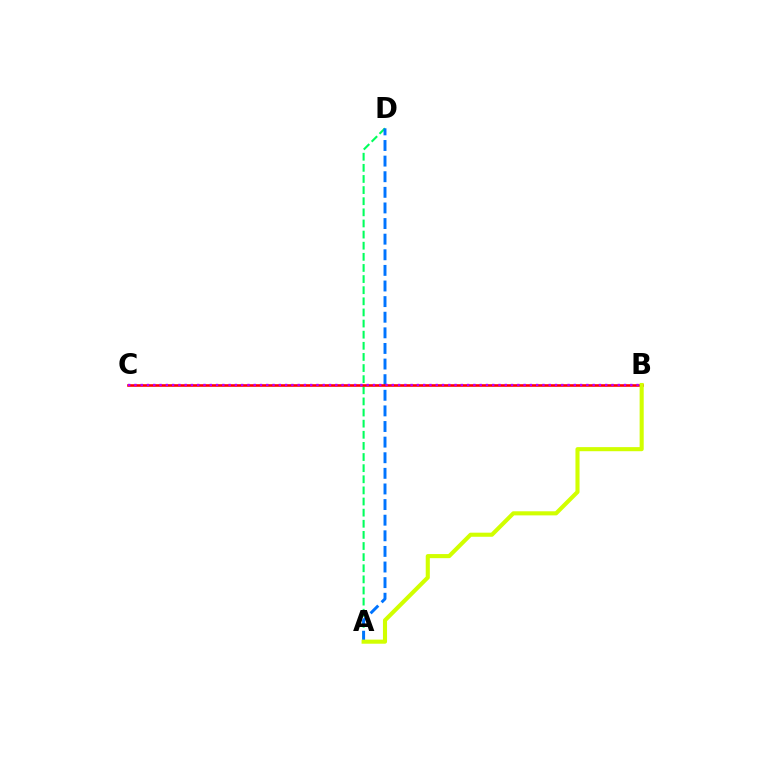{('A', 'D'): [{'color': '#00ff5c', 'line_style': 'dashed', 'thickness': 1.51}, {'color': '#0074ff', 'line_style': 'dashed', 'thickness': 2.12}], ('B', 'C'): [{'color': '#ff0000', 'line_style': 'solid', 'thickness': 1.87}, {'color': '#b900ff', 'line_style': 'dotted', 'thickness': 1.71}], ('A', 'B'): [{'color': '#d1ff00', 'line_style': 'solid', 'thickness': 2.95}]}